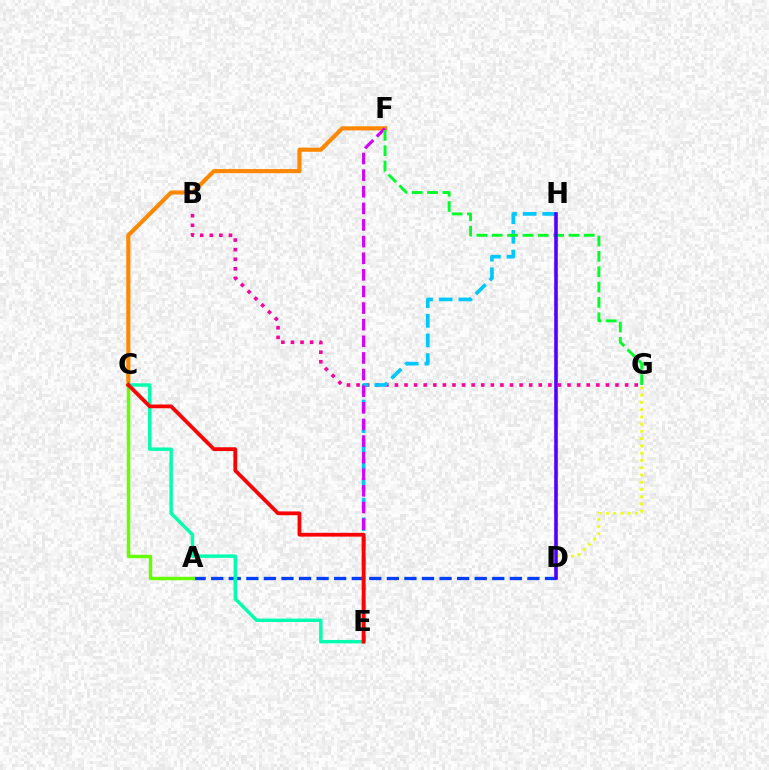{('B', 'G'): [{'color': '#ff00a0', 'line_style': 'dotted', 'thickness': 2.61}], ('A', 'D'): [{'color': '#003fff', 'line_style': 'dashed', 'thickness': 2.39}], ('C', 'F'): [{'color': '#ff8800', 'line_style': 'solid', 'thickness': 2.98}], ('E', 'H'): [{'color': '#00c7ff', 'line_style': 'dashed', 'thickness': 2.67}], ('D', 'G'): [{'color': '#eeff00', 'line_style': 'dotted', 'thickness': 1.97}], ('A', 'C'): [{'color': '#66ff00', 'line_style': 'solid', 'thickness': 2.46}], ('E', 'F'): [{'color': '#d600ff', 'line_style': 'dashed', 'thickness': 2.26}], ('C', 'E'): [{'color': '#00ffaf', 'line_style': 'solid', 'thickness': 2.47}, {'color': '#ff0000', 'line_style': 'solid', 'thickness': 2.71}], ('F', 'G'): [{'color': '#00ff27', 'line_style': 'dashed', 'thickness': 2.09}], ('D', 'H'): [{'color': '#4f00ff', 'line_style': 'solid', 'thickness': 2.58}]}